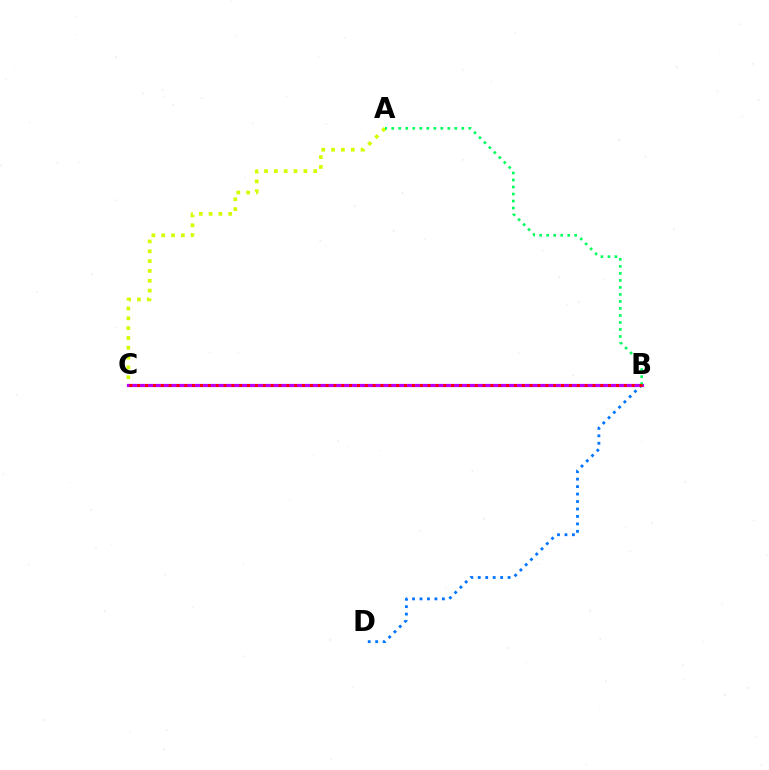{('B', 'D'): [{'color': '#0074ff', 'line_style': 'dotted', 'thickness': 2.03}], ('B', 'C'): [{'color': '#b900ff', 'line_style': 'solid', 'thickness': 2.32}, {'color': '#ff0000', 'line_style': 'dotted', 'thickness': 2.13}], ('A', 'C'): [{'color': '#d1ff00', 'line_style': 'dotted', 'thickness': 2.67}], ('A', 'B'): [{'color': '#00ff5c', 'line_style': 'dotted', 'thickness': 1.9}]}